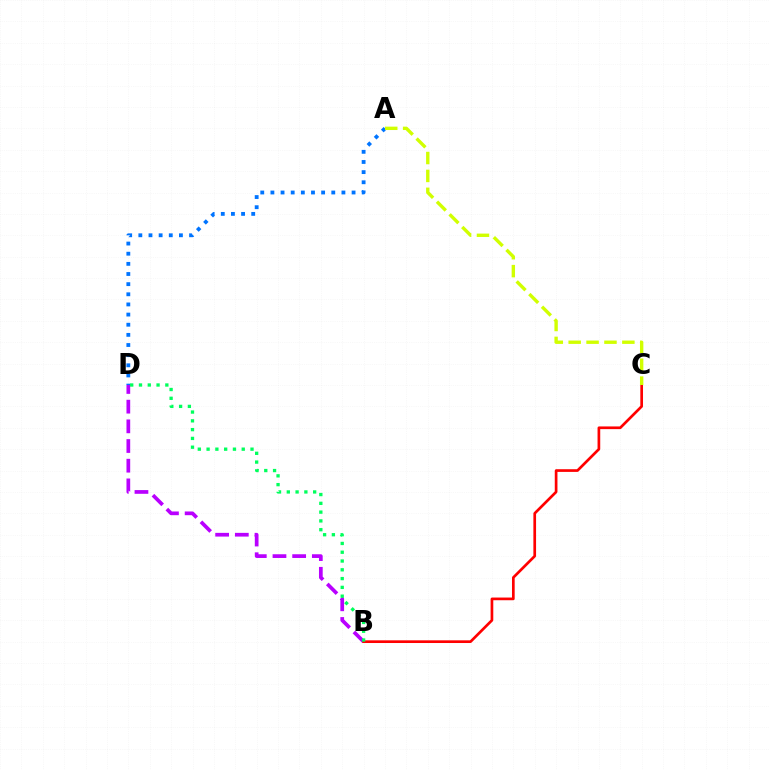{('B', 'D'): [{'color': '#b900ff', 'line_style': 'dashed', 'thickness': 2.67}, {'color': '#00ff5c', 'line_style': 'dotted', 'thickness': 2.39}], ('A', 'D'): [{'color': '#0074ff', 'line_style': 'dotted', 'thickness': 2.76}], ('B', 'C'): [{'color': '#ff0000', 'line_style': 'solid', 'thickness': 1.94}], ('A', 'C'): [{'color': '#d1ff00', 'line_style': 'dashed', 'thickness': 2.43}]}